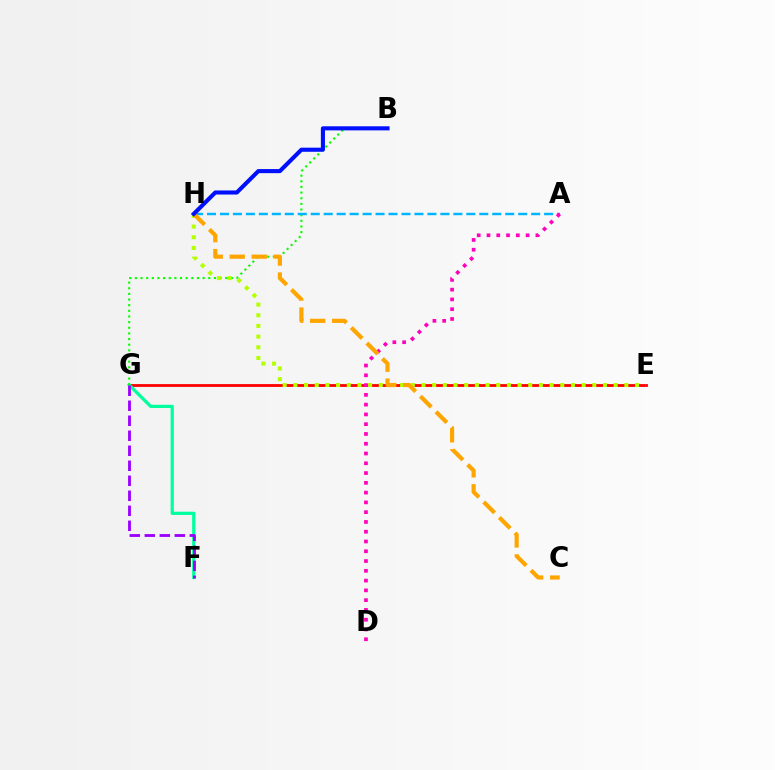{('E', 'G'): [{'color': '#ff0000', 'line_style': 'solid', 'thickness': 2.02}], ('F', 'G'): [{'color': '#00ff9d', 'line_style': 'solid', 'thickness': 2.32}, {'color': '#9b00ff', 'line_style': 'dashed', 'thickness': 2.04}], ('B', 'G'): [{'color': '#08ff00', 'line_style': 'dotted', 'thickness': 1.53}], ('A', 'H'): [{'color': '#00b5ff', 'line_style': 'dashed', 'thickness': 1.76}], ('A', 'D'): [{'color': '#ff00bd', 'line_style': 'dotted', 'thickness': 2.66}], ('E', 'H'): [{'color': '#b3ff00', 'line_style': 'dotted', 'thickness': 2.9}], ('C', 'H'): [{'color': '#ffa500', 'line_style': 'dashed', 'thickness': 2.99}], ('B', 'H'): [{'color': '#0010ff', 'line_style': 'solid', 'thickness': 2.95}]}